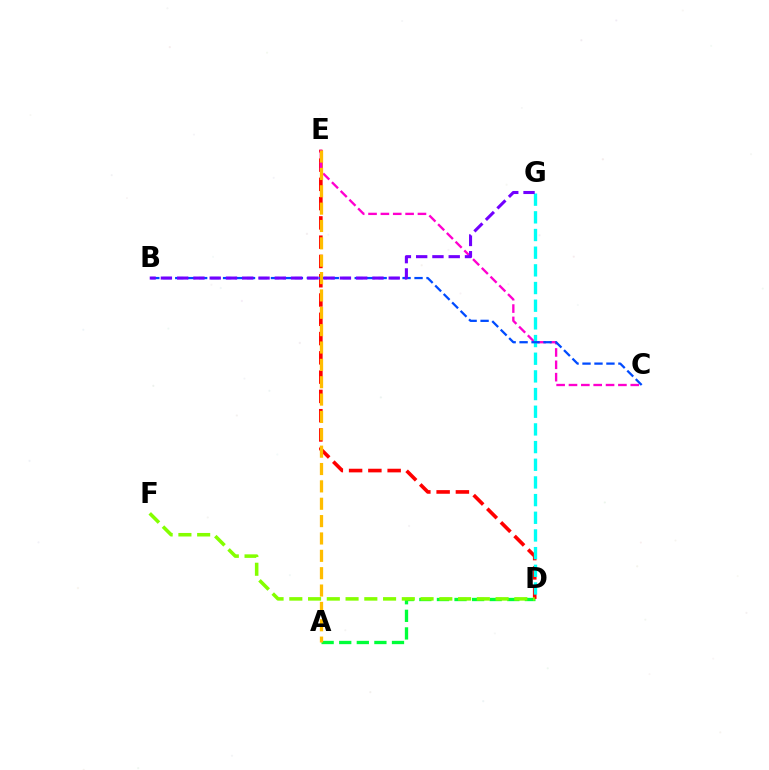{('A', 'D'): [{'color': '#00ff39', 'line_style': 'dashed', 'thickness': 2.39}], ('D', 'E'): [{'color': '#ff0000', 'line_style': 'dashed', 'thickness': 2.62}], ('C', 'E'): [{'color': '#ff00cf', 'line_style': 'dashed', 'thickness': 1.68}], ('D', 'G'): [{'color': '#00fff6', 'line_style': 'dashed', 'thickness': 2.4}], ('B', 'C'): [{'color': '#004bff', 'line_style': 'dashed', 'thickness': 1.63}], ('A', 'E'): [{'color': '#ffbd00', 'line_style': 'dashed', 'thickness': 2.36}], ('B', 'G'): [{'color': '#7200ff', 'line_style': 'dashed', 'thickness': 2.21}], ('D', 'F'): [{'color': '#84ff00', 'line_style': 'dashed', 'thickness': 2.55}]}